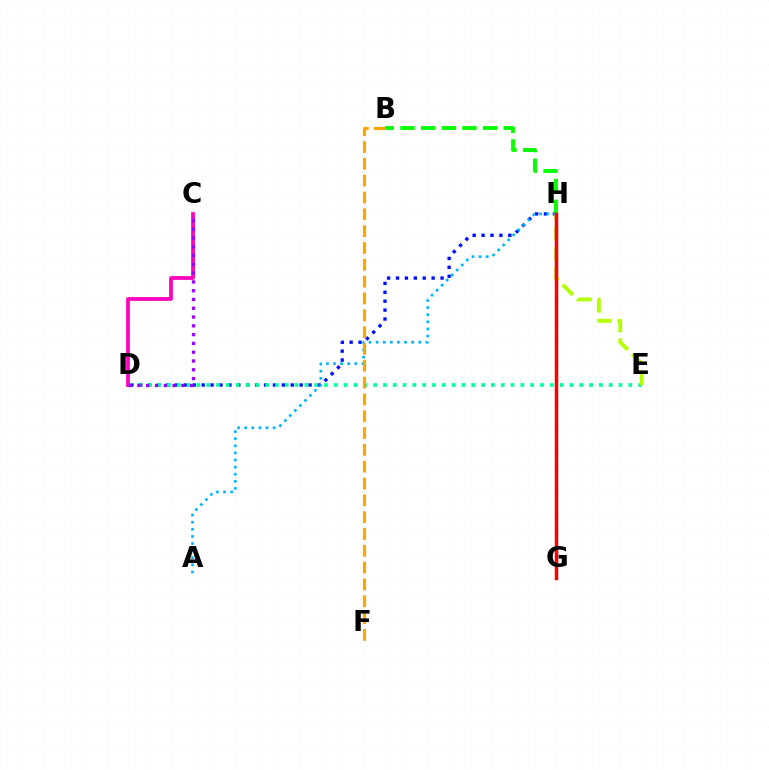{('D', 'H'): [{'color': '#0010ff', 'line_style': 'dotted', 'thickness': 2.42}], ('D', 'E'): [{'color': '#00ff9d', 'line_style': 'dotted', 'thickness': 2.67}], ('E', 'H'): [{'color': '#b3ff00', 'line_style': 'dashed', 'thickness': 2.79}], ('B', 'H'): [{'color': '#08ff00', 'line_style': 'dashed', 'thickness': 2.81}], ('A', 'H'): [{'color': '#00b5ff', 'line_style': 'dotted', 'thickness': 1.93}], ('B', 'F'): [{'color': '#ffa500', 'line_style': 'dashed', 'thickness': 2.29}], ('C', 'D'): [{'color': '#ff00bd', 'line_style': 'solid', 'thickness': 2.7}, {'color': '#9b00ff', 'line_style': 'dotted', 'thickness': 2.39}], ('G', 'H'): [{'color': '#ff0000', 'line_style': 'solid', 'thickness': 2.51}]}